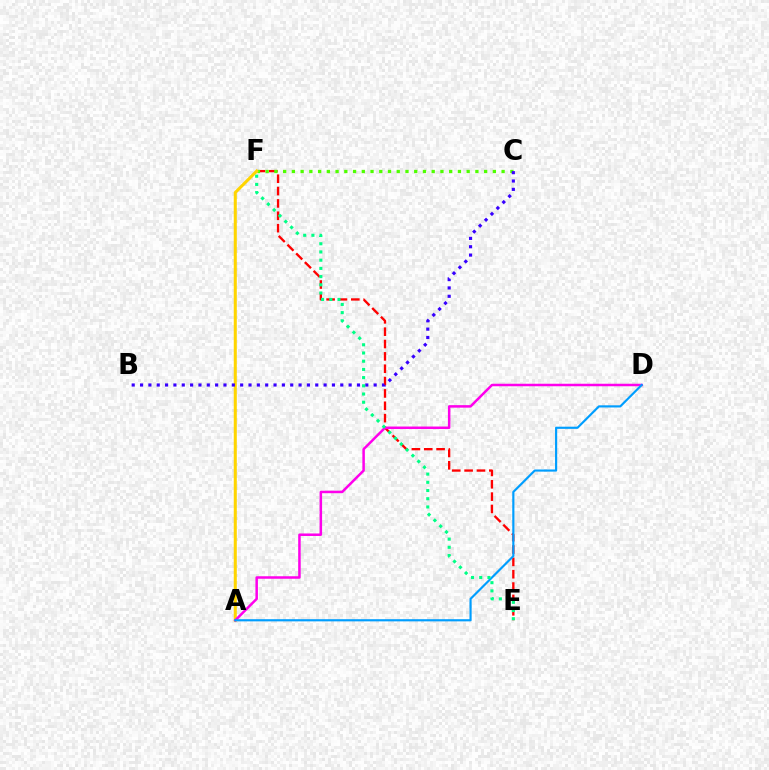{('E', 'F'): [{'color': '#ff0000', 'line_style': 'dashed', 'thickness': 1.68}, {'color': '#00ff86', 'line_style': 'dotted', 'thickness': 2.23}], ('C', 'F'): [{'color': '#4fff00', 'line_style': 'dotted', 'thickness': 2.37}], ('A', 'F'): [{'color': '#ffd500', 'line_style': 'solid', 'thickness': 2.19}], ('B', 'C'): [{'color': '#3700ff', 'line_style': 'dotted', 'thickness': 2.27}], ('A', 'D'): [{'color': '#ff00ed', 'line_style': 'solid', 'thickness': 1.81}, {'color': '#009eff', 'line_style': 'solid', 'thickness': 1.56}]}